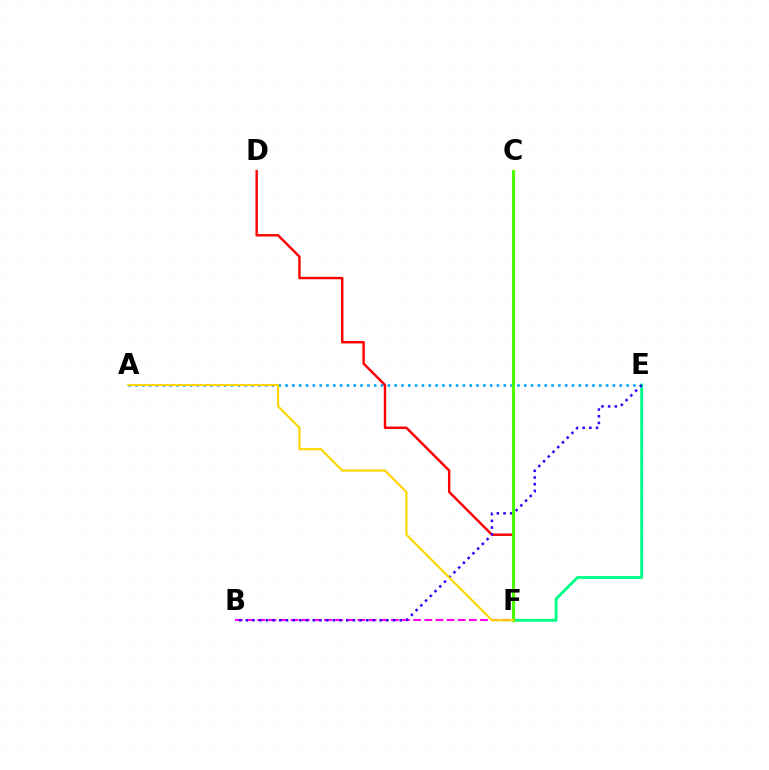{('A', 'E'): [{'color': '#009eff', 'line_style': 'dotted', 'thickness': 1.85}], ('B', 'F'): [{'color': '#ff00ed', 'line_style': 'dashed', 'thickness': 1.51}], ('D', 'F'): [{'color': '#ff0000', 'line_style': 'solid', 'thickness': 1.75}], ('E', 'F'): [{'color': '#00ff86', 'line_style': 'solid', 'thickness': 2.08}], ('B', 'E'): [{'color': '#3700ff', 'line_style': 'dotted', 'thickness': 1.82}], ('C', 'F'): [{'color': '#4fff00', 'line_style': 'solid', 'thickness': 2.24}], ('A', 'F'): [{'color': '#ffd500', 'line_style': 'solid', 'thickness': 1.53}]}